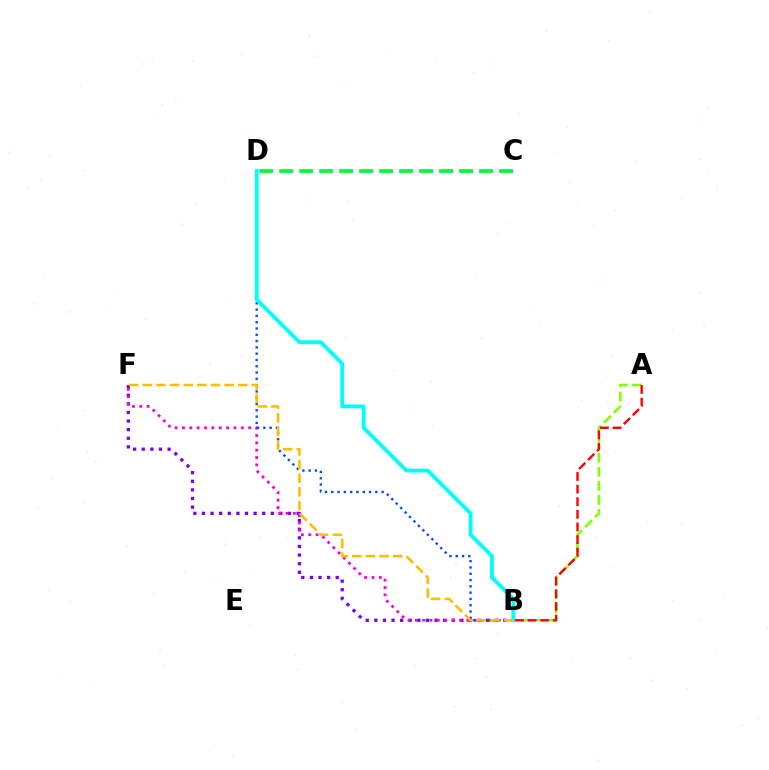{('B', 'F'): [{'color': '#7200ff', 'line_style': 'dotted', 'thickness': 2.34}, {'color': '#ff00cf', 'line_style': 'dotted', 'thickness': 2.0}, {'color': '#ffbd00', 'line_style': 'dashed', 'thickness': 1.85}], ('B', 'D'): [{'color': '#004bff', 'line_style': 'dotted', 'thickness': 1.71}, {'color': '#00fff6', 'line_style': 'solid', 'thickness': 2.76}], ('A', 'B'): [{'color': '#84ff00', 'line_style': 'dashed', 'thickness': 1.9}, {'color': '#ff0000', 'line_style': 'dashed', 'thickness': 1.71}], ('C', 'D'): [{'color': '#00ff39', 'line_style': 'dashed', 'thickness': 2.72}]}